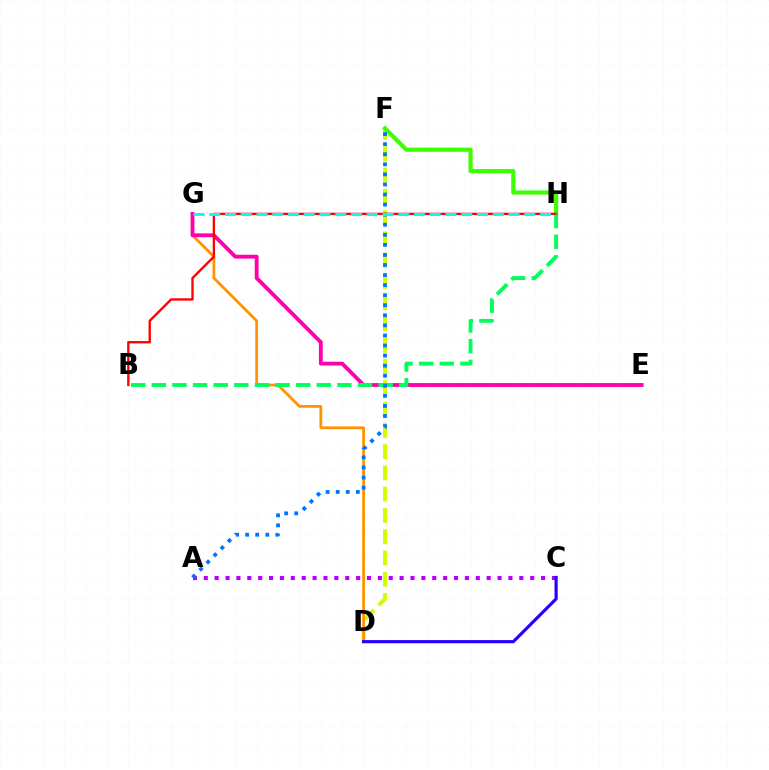{('D', 'F'): [{'color': '#d1ff00', 'line_style': 'dashed', 'thickness': 2.89}], ('D', 'G'): [{'color': '#ff9400', 'line_style': 'solid', 'thickness': 2.0}], ('F', 'H'): [{'color': '#3dff00', 'line_style': 'solid', 'thickness': 3.0}], ('A', 'C'): [{'color': '#b900ff', 'line_style': 'dotted', 'thickness': 2.96}], ('E', 'G'): [{'color': '#ff00ac', 'line_style': 'solid', 'thickness': 2.76}], ('B', 'H'): [{'color': '#00ff5c', 'line_style': 'dashed', 'thickness': 2.8}, {'color': '#ff0000', 'line_style': 'solid', 'thickness': 1.69}], ('A', 'F'): [{'color': '#0074ff', 'line_style': 'dotted', 'thickness': 2.74}], ('C', 'D'): [{'color': '#2500ff', 'line_style': 'solid', 'thickness': 2.28}], ('G', 'H'): [{'color': '#00fff6', 'line_style': 'dashed', 'thickness': 2.14}]}